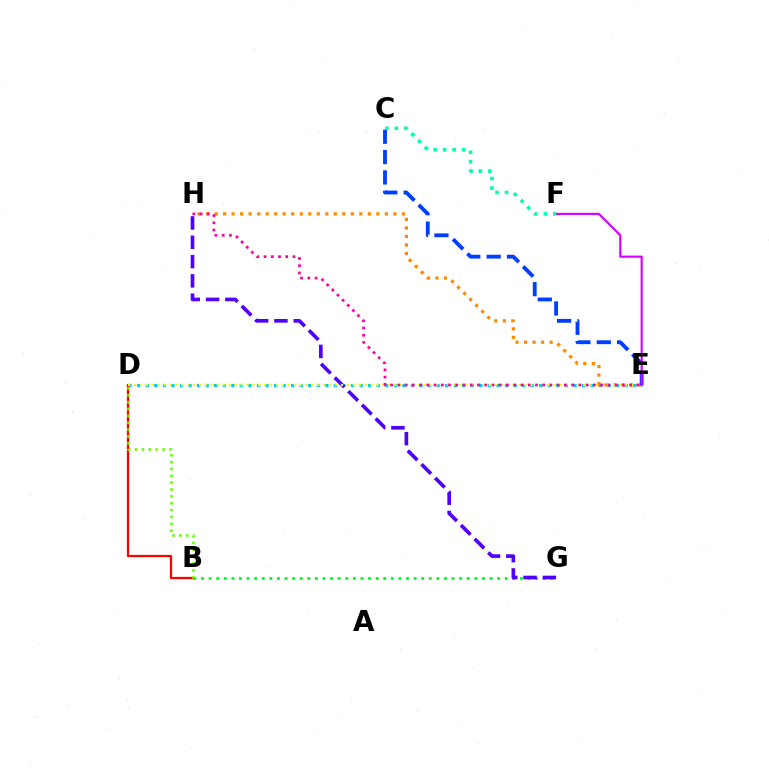{('D', 'E'): [{'color': '#00c7ff', 'line_style': 'dotted', 'thickness': 2.32}, {'color': '#eeff00', 'line_style': 'dotted', 'thickness': 1.61}], ('B', 'G'): [{'color': '#00ff27', 'line_style': 'dotted', 'thickness': 2.06}], ('G', 'H'): [{'color': '#4f00ff', 'line_style': 'dashed', 'thickness': 2.62}], ('E', 'H'): [{'color': '#ff8800', 'line_style': 'dotted', 'thickness': 2.31}, {'color': '#ff00a0', 'line_style': 'dotted', 'thickness': 1.97}], ('B', 'D'): [{'color': '#ff0000', 'line_style': 'solid', 'thickness': 1.62}, {'color': '#66ff00', 'line_style': 'dotted', 'thickness': 1.86}], ('C', 'E'): [{'color': '#003fff', 'line_style': 'dashed', 'thickness': 2.76}], ('E', 'F'): [{'color': '#d600ff', 'line_style': 'solid', 'thickness': 1.55}], ('C', 'F'): [{'color': '#00ffaf', 'line_style': 'dotted', 'thickness': 2.59}]}